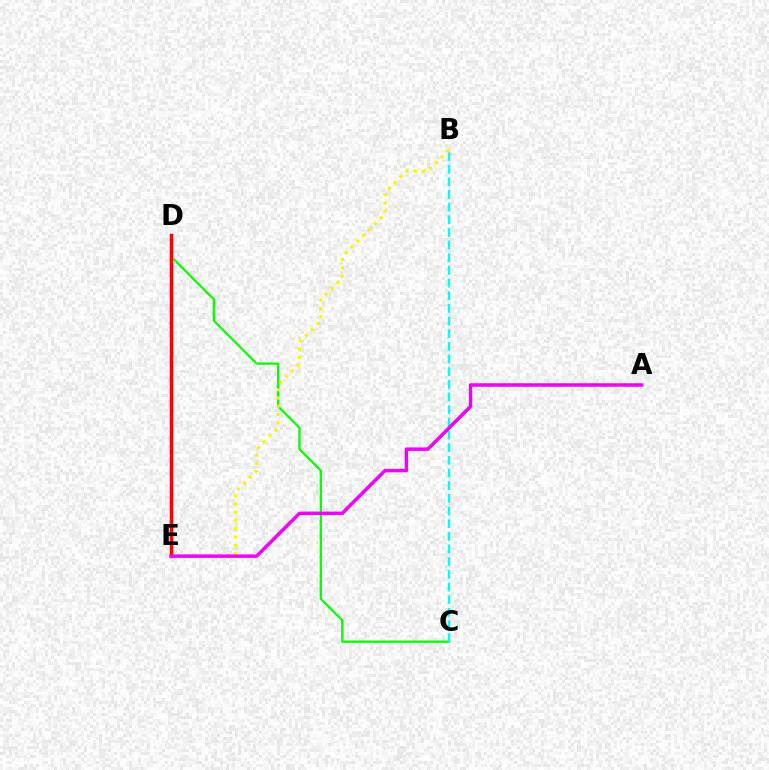{('D', 'E'): [{'color': '#0010ff', 'line_style': 'solid', 'thickness': 2.47}, {'color': '#ff0000', 'line_style': 'solid', 'thickness': 2.11}], ('C', 'D'): [{'color': '#08ff00', 'line_style': 'solid', 'thickness': 1.61}], ('B', 'C'): [{'color': '#00fff6', 'line_style': 'dashed', 'thickness': 1.72}], ('B', 'E'): [{'color': '#fcf500', 'line_style': 'dotted', 'thickness': 2.24}], ('A', 'E'): [{'color': '#ee00ff', 'line_style': 'solid', 'thickness': 2.51}]}